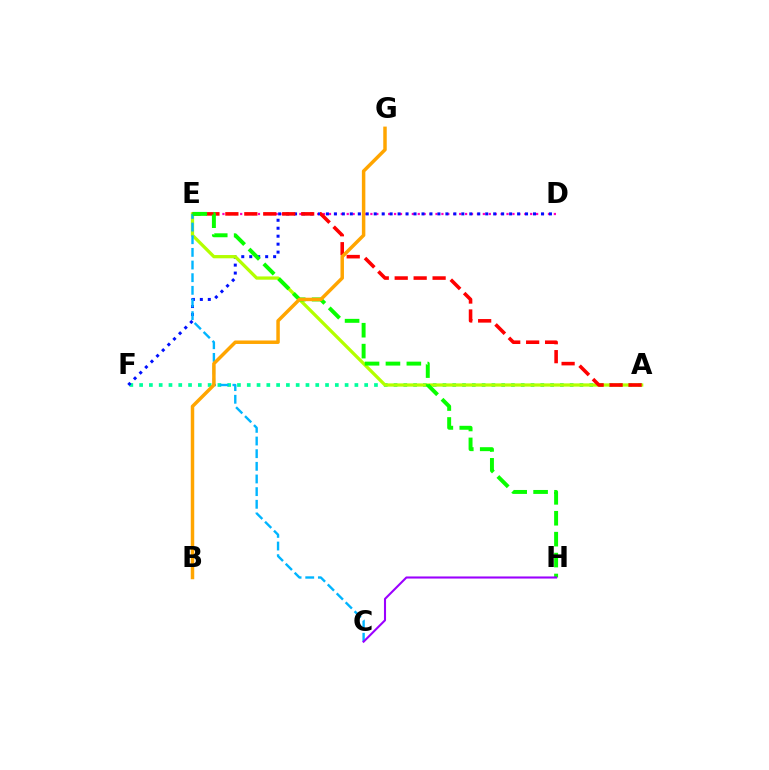{('D', 'E'): [{'color': '#ff00bd', 'line_style': 'dotted', 'thickness': 1.61}], ('A', 'F'): [{'color': '#00ff9d', 'line_style': 'dotted', 'thickness': 2.66}], ('D', 'F'): [{'color': '#0010ff', 'line_style': 'dotted', 'thickness': 2.16}], ('A', 'E'): [{'color': '#b3ff00', 'line_style': 'solid', 'thickness': 2.35}, {'color': '#ff0000', 'line_style': 'dashed', 'thickness': 2.57}], ('C', 'E'): [{'color': '#00b5ff', 'line_style': 'dashed', 'thickness': 1.72}], ('E', 'H'): [{'color': '#08ff00', 'line_style': 'dashed', 'thickness': 2.84}], ('C', 'H'): [{'color': '#9b00ff', 'line_style': 'solid', 'thickness': 1.51}], ('B', 'G'): [{'color': '#ffa500', 'line_style': 'solid', 'thickness': 2.5}]}